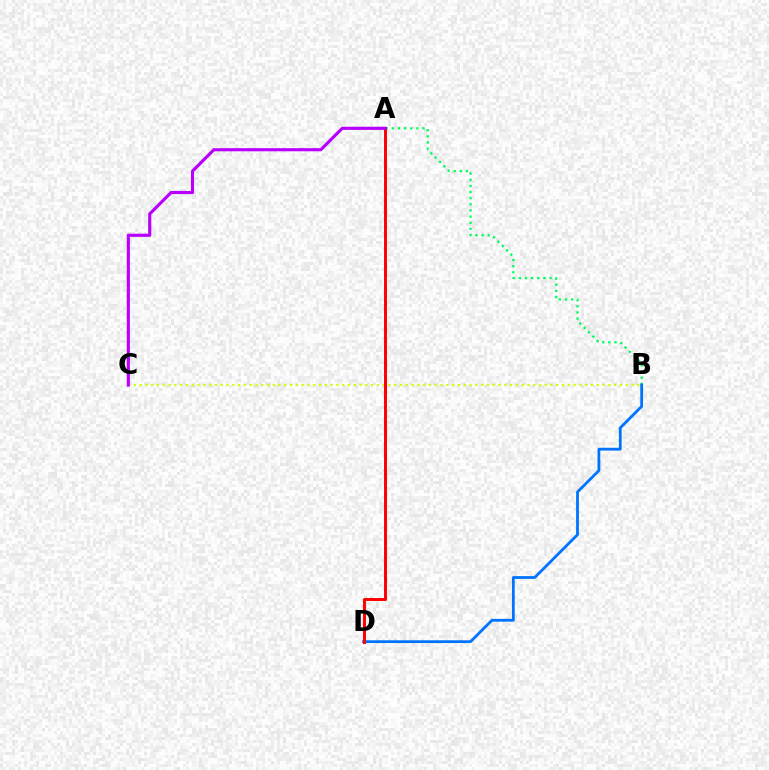{('A', 'B'): [{'color': '#00ff5c', 'line_style': 'dotted', 'thickness': 1.67}], ('B', 'C'): [{'color': '#d1ff00', 'line_style': 'dotted', 'thickness': 1.57}], ('B', 'D'): [{'color': '#0074ff', 'line_style': 'solid', 'thickness': 2.01}], ('A', 'D'): [{'color': '#ff0000', 'line_style': 'solid', 'thickness': 2.13}], ('A', 'C'): [{'color': '#b900ff', 'line_style': 'solid', 'thickness': 2.26}]}